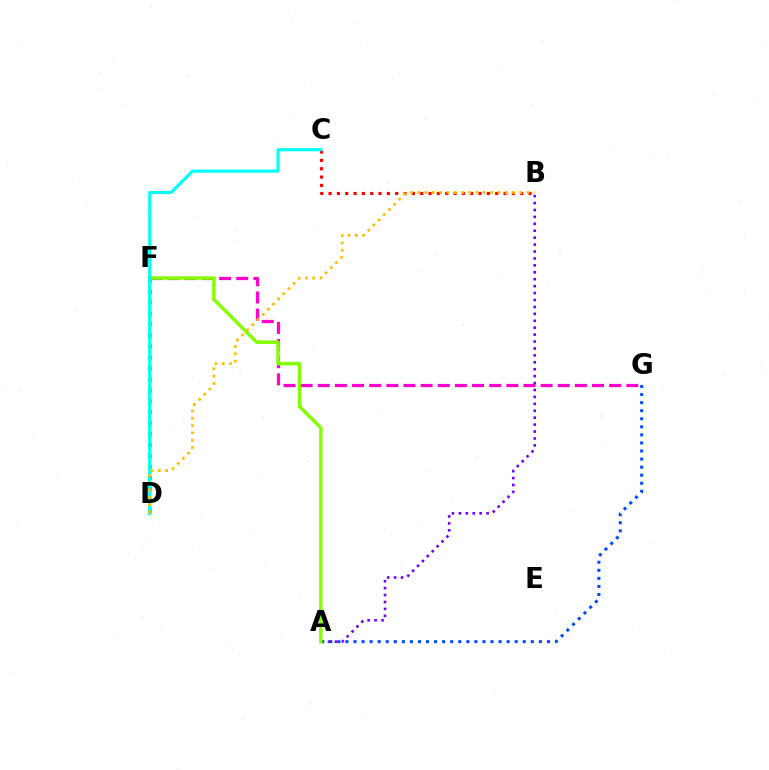{('A', 'B'): [{'color': '#7200ff', 'line_style': 'dotted', 'thickness': 1.88}], ('A', 'G'): [{'color': '#004bff', 'line_style': 'dotted', 'thickness': 2.19}], ('B', 'C'): [{'color': '#ff0000', 'line_style': 'dotted', 'thickness': 2.26}], ('D', 'F'): [{'color': '#00ff39', 'line_style': 'dotted', 'thickness': 2.98}], ('F', 'G'): [{'color': '#ff00cf', 'line_style': 'dashed', 'thickness': 2.33}], ('A', 'F'): [{'color': '#84ff00', 'line_style': 'solid', 'thickness': 2.49}], ('C', 'D'): [{'color': '#00fff6', 'line_style': 'solid', 'thickness': 2.27}], ('B', 'D'): [{'color': '#ffbd00', 'line_style': 'dotted', 'thickness': 1.98}]}